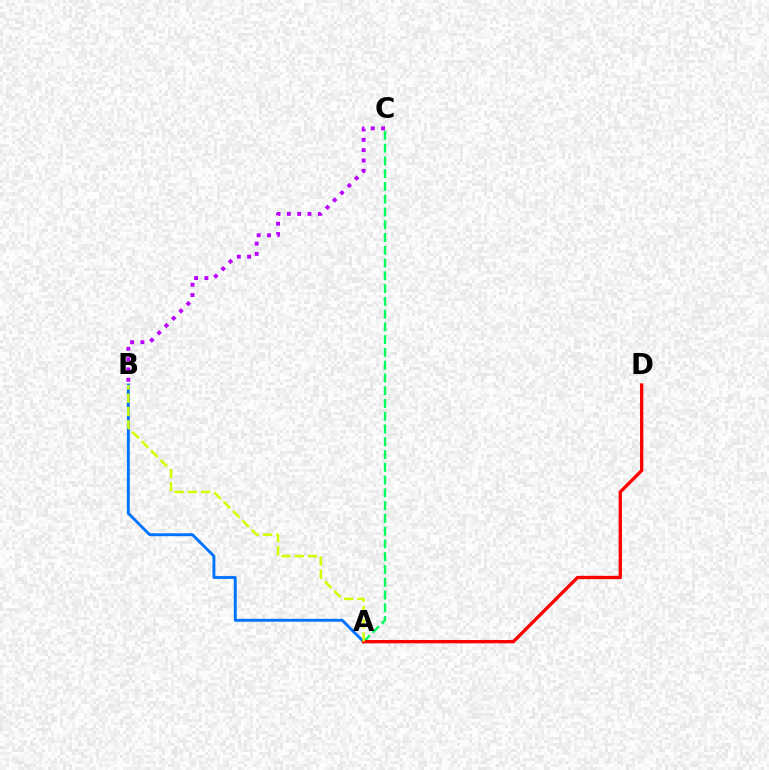{('A', 'C'): [{'color': '#00ff5c', 'line_style': 'dashed', 'thickness': 1.73}], ('A', 'B'): [{'color': '#0074ff', 'line_style': 'solid', 'thickness': 2.09}, {'color': '#d1ff00', 'line_style': 'dashed', 'thickness': 1.8}], ('A', 'D'): [{'color': '#ff0000', 'line_style': 'solid', 'thickness': 2.39}], ('B', 'C'): [{'color': '#b900ff', 'line_style': 'dotted', 'thickness': 2.8}]}